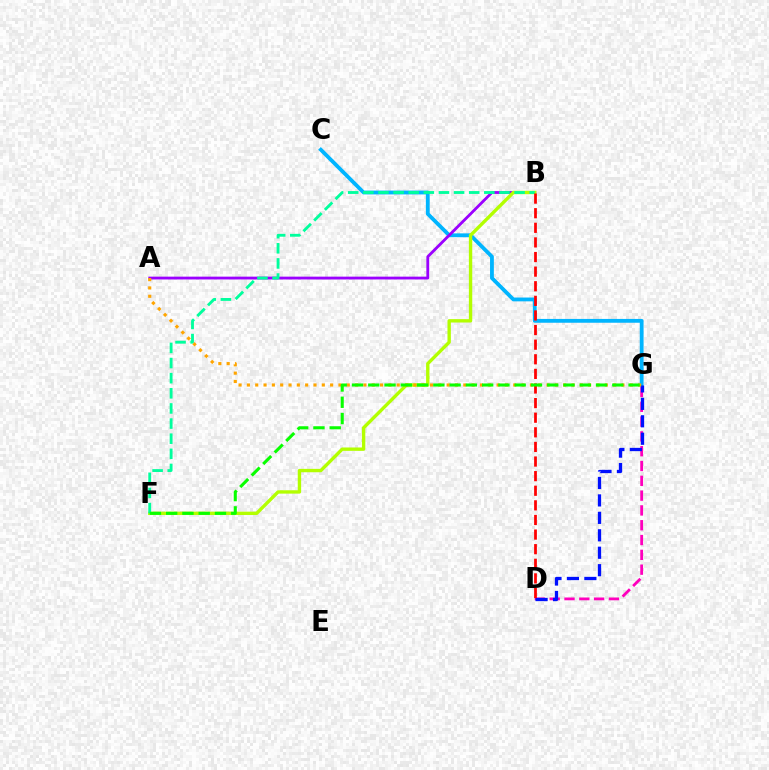{('D', 'G'): [{'color': '#ff00bd', 'line_style': 'dashed', 'thickness': 2.01}, {'color': '#0010ff', 'line_style': 'dashed', 'thickness': 2.37}], ('C', 'G'): [{'color': '#00b5ff', 'line_style': 'solid', 'thickness': 2.75}], ('A', 'B'): [{'color': '#9b00ff', 'line_style': 'solid', 'thickness': 2.03}], ('B', 'F'): [{'color': '#b3ff00', 'line_style': 'solid', 'thickness': 2.43}, {'color': '#00ff9d', 'line_style': 'dashed', 'thickness': 2.05}], ('A', 'G'): [{'color': '#ffa500', 'line_style': 'dotted', 'thickness': 2.26}], ('B', 'D'): [{'color': '#ff0000', 'line_style': 'dashed', 'thickness': 1.98}], ('F', 'G'): [{'color': '#08ff00', 'line_style': 'dashed', 'thickness': 2.21}]}